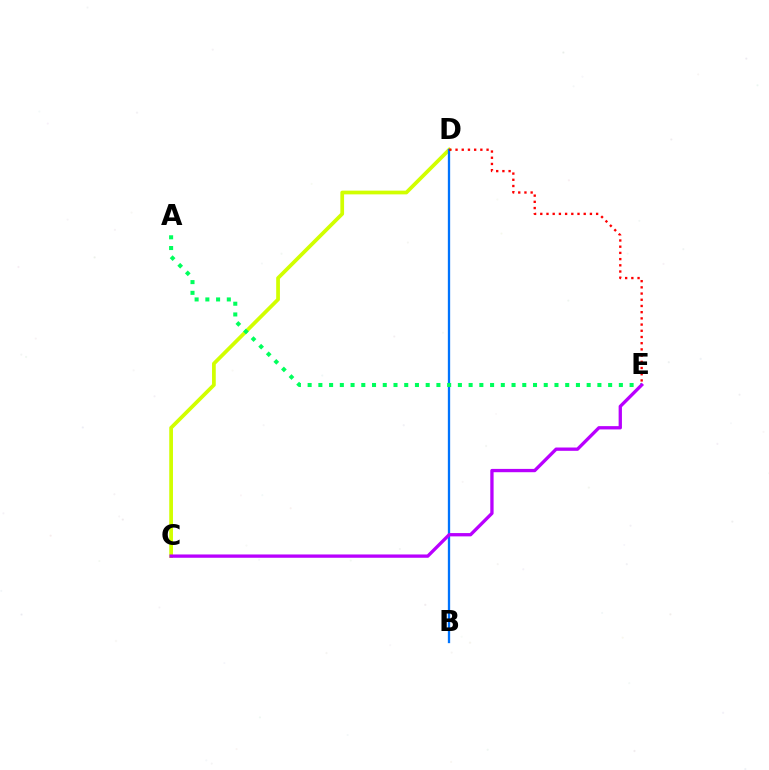{('C', 'D'): [{'color': '#d1ff00', 'line_style': 'solid', 'thickness': 2.69}], ('B', 'D'): [{'color': '#0074ff', 'line_style': 'solid', 'thickness': 1.67}], ('A', 'E'): [{'color': '#00ff5c', 'line_style': 'dotted', 'thickness': 2.92}], ('C', 'E'): [{'color': '#b900ff', 'line_style': 'solid', 'thickness': 2.38}], ('D', 'E'): [{'color': '#ff0000', 'line_style': 'dotted', 'thickness': 1.69}]}